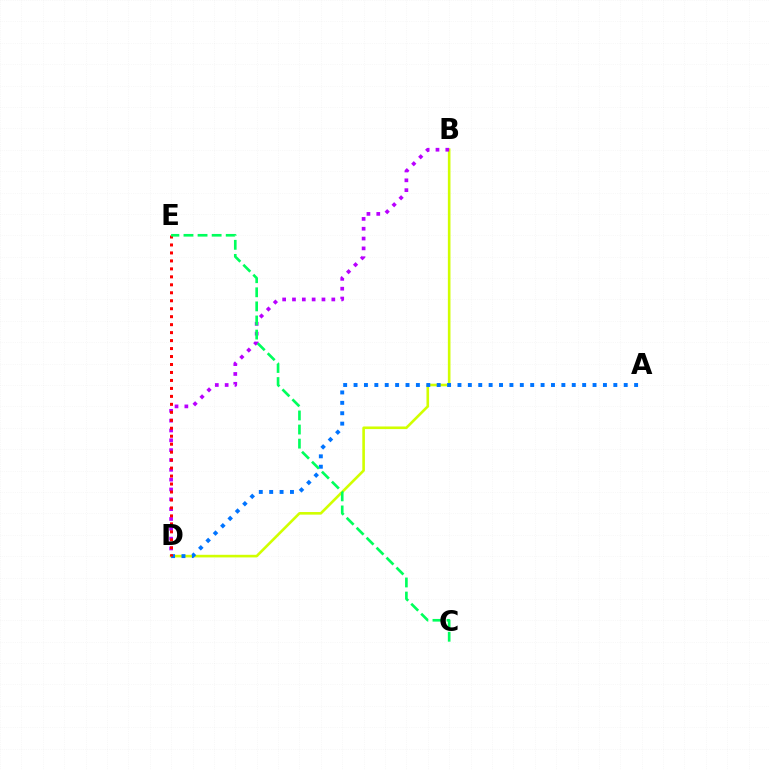{('B', 'D'): [{'color': '#d1ff00', 'line_style': 'solid', 'thickness': 1.88}, {'color': '#b900ff', 'line_style': 'dotted', 'thickness': 2.67}], ('A', 'D'): [{'color': '#0074ff', 'line_style': 'dotted', 'thickness': 2.82}], ('D', 'E'): [{'color': '#ff0000', 'line_style': 'dotted', 'thickness': 2.17}], ('C', 'E'): [{'color': '#00ff5c', 'line_style': 'dashed', 'thickness': 1.91}]}